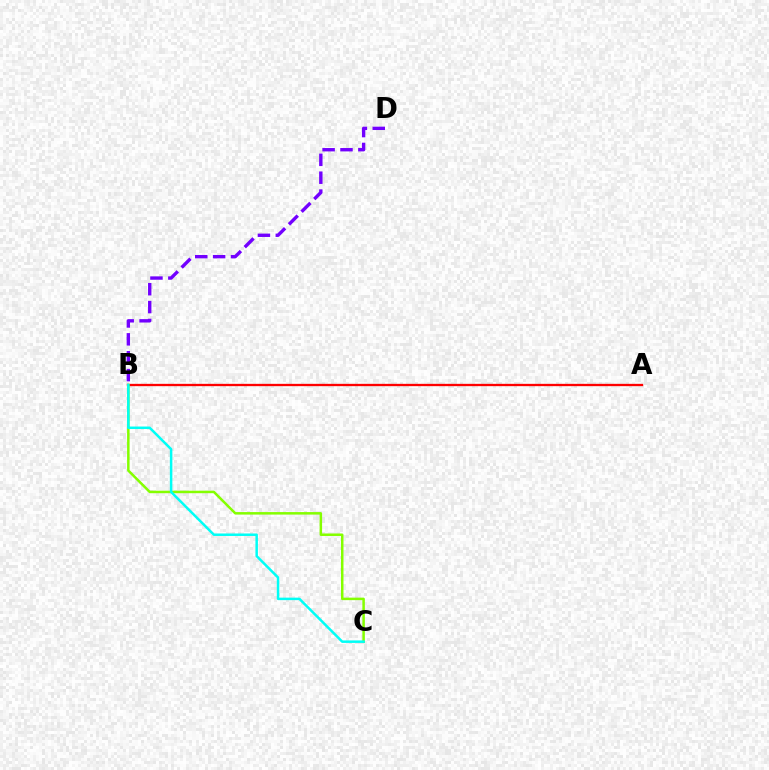{('B', 'D'): [{'color': '#7200ff', 'line_style': 'dashed', 'thickness': 2.43}], ('A', 'B'): [{'color': '#ff0000', 'line_style': 'solid', 'thickness': 1.66}], ('B', 'C'): [{'color': '#84ff00', 'line_style': 'solid', 'thickness': 1.8}, {'color': '#00fff6', 'line_style': 'solid', 'thickness': 1.79}]}